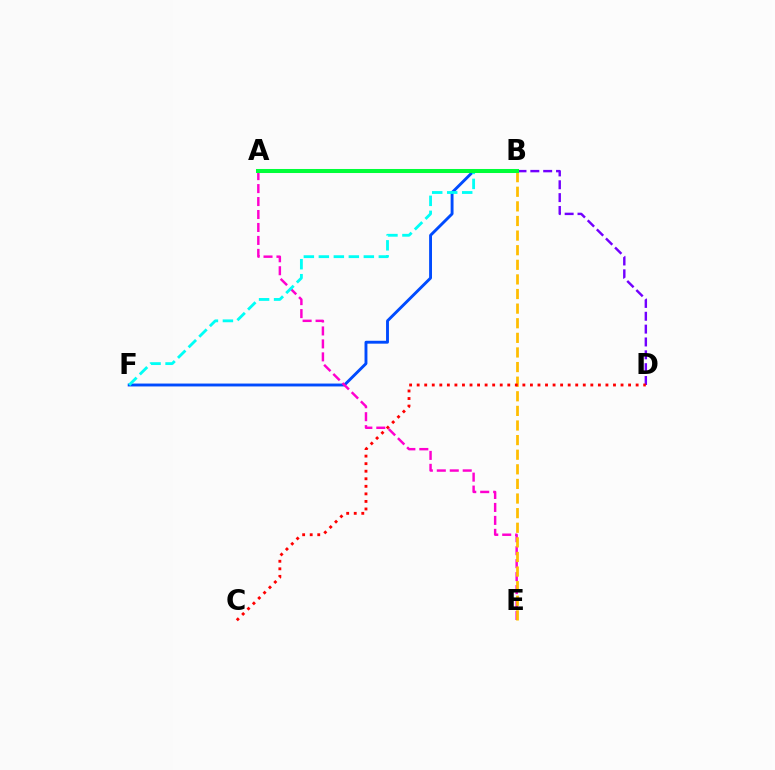{('B', 'F'): [{'color': '#004bff', 'line_style': 'solid', 'thickness': 2.08}, {'color': '#00fff6', 'line_style': 'dashed', 'thickness': 2.04}], ('A', 'D'): [{'color': '#7200ff', 'line_style': 'dashed', 'thickness': 1.75}], ('A', 'E'): [{'color': '#ff00cf', 'line_style': 'dashed', 'thickness': 1.76}], ('A', 'B'): [{'color': '#84ff00', 'line_style': 'dashed', 'thickness': 1.94}, {'color': '#00ff39', 'line_style': 'solid', 'thickness': 2.91}], ('B', 'E'): [{'color': '#ffbd00', 'line_style': 'dashed', 'thickness': 1.98}], ('C', 'D'): [{'color': '#ff0000', 'line_style': 'dotted', 'thickness': 2.05}]}